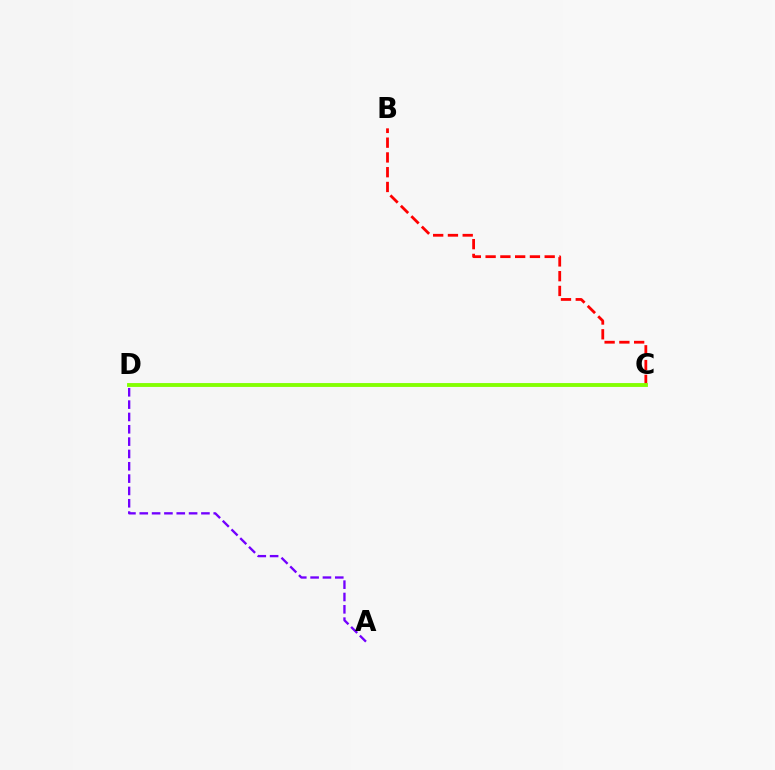{('B', 'C'): [{'color': '#ff0000', 'line_style': 'dashed', 'thickness': 2.01}], ('A', 'D'): [{'color': '#7200ff', 'line_style': 'dashed', 'thickness': 1.68}], ('C', 'D'): [{'color': '#00fff6', 'line_style': 'solid', 'thickness': 1.67}, {'color': '#84ff00', 'line_style': 'solid', 'thickness': 2.77}]}